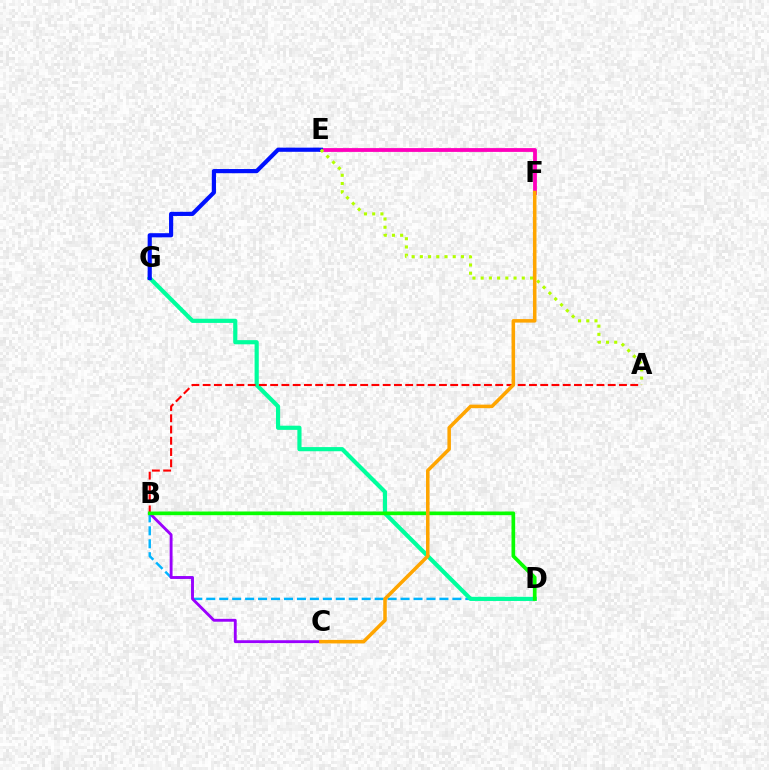{('B', 'D'): [{'color': '#00b5ff', 'line_style': 'dashed', 'thickness': 1.76}, {'color': '#08ff00', 'line_style': 'solid', 'thickness': 2.65}], ('D', 'G'): [{'color': '#00ff9d', 'line_style': 'solid', 'thickness': 3.0}], ('E', 'F'): [{'color': '#ff00bd', 'line_style': 'solid', 'thickness': 2.74}], ('E', 'G'): [{'color': '#0010ff', 'line_style': 'solid', 'thickness': 3.0}], ('B', 'C'): [{'color': '#9b00ff', 'line_style': 'solid', 'thickness': 2.06}], ('A', 'B'): [{'color': '#ff0000', 'line_style': 'dashed', 'thickness': 1.53}], ('A', 'E'): [{'color': '#b3ff00', 'line_style': 'dotted', 'thickness': 2.23}], ('C', 'F'): [{'color': '#ffa500', 'line_style': 'solid', 'thickness': 2.54}]}